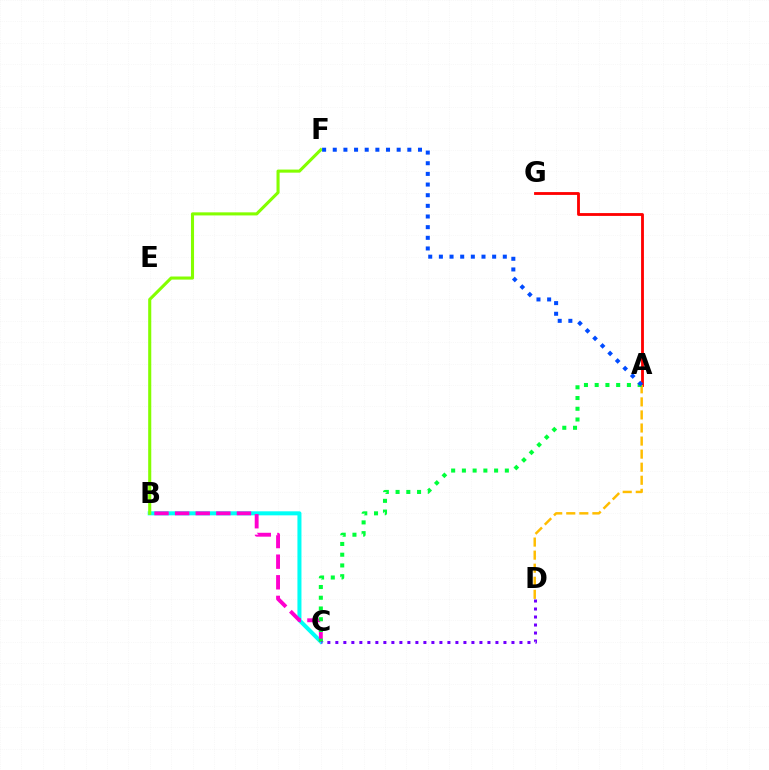{('B', 'C'): [{'color': '#00fff6', 'line_style': 'solid', 'thickness': 2.9}, {'color': '#ff00cf', 'line_style': 'dashed', 'thickness': 2.8}], ('A', 'G'): [{'color': '#ff0000', 'line_style': 'solid', 'thickness': 2.03}], ('A', 'D'): [{'color': '#ffbd00', 'line_style': 'dashed', 'thickness': 1.77}], ('B', 'F'): [{'color': '#84ff00', 'line_style': 'solid', 'thickness': 2.22}], ('A', 'C'): [{'color': '#00ff39', 'line_style': 'dotted', 'thickness': 2.92}], ('C', 'D'): [{'color': '#7200ff', 'line_style': 'dotted', 'thickness': 2.17}], ('A', 'F'): [{'color': '#004bff', 'line_style': 'dotted', 'thickness': 2.89}]}